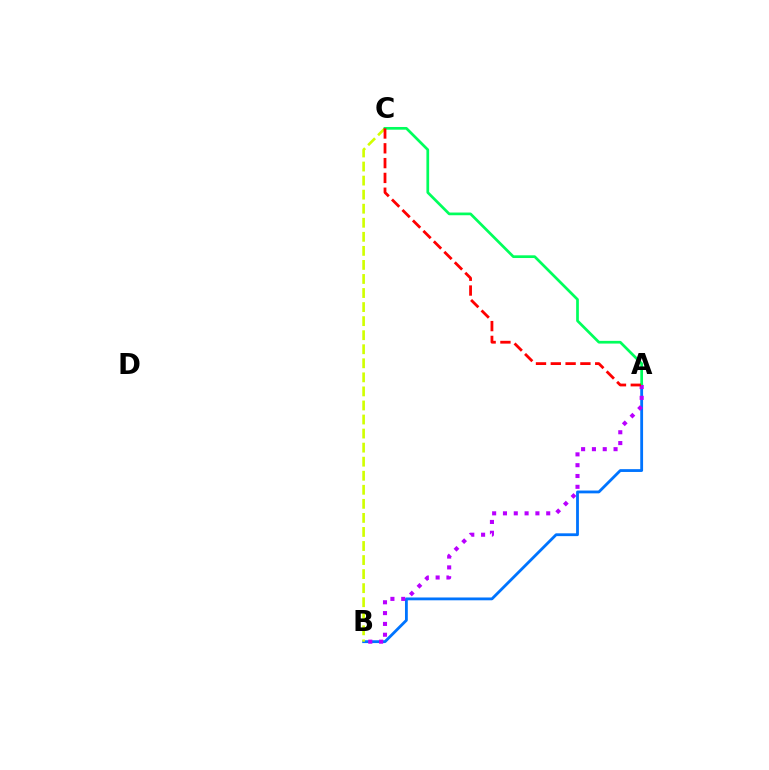{('A', 'B'): [{'color': '#0074ff', 'line_style': 'solid', 'thickness': 2.03}, {'color': '#b900ff', 'line_style': 'dotted', 'thickness': 2.94}], ('B', 'C'): [{'color': '#d1ff00', 'line_style': 'dashed', 'thickness': 1.91}], ('A', 'C'): [{'color': '#00ff5c', 'line_style': 'solid', 'thickness': 1.95}, {'color': '#ff0000', 'line_style': 'dashed', 'thickness': 2.01}]}